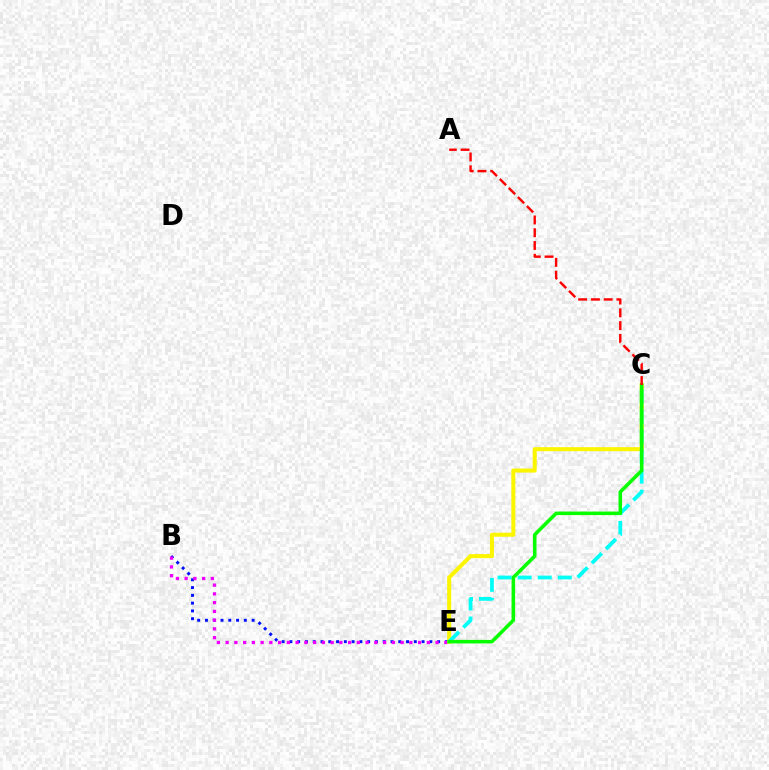{('B', 'E'): [{'color': '#0010ff', 'line_style': 'dotted', 'thickness': 2.11}, {'color': '#ee00ff', 'line_style': 'dotted', 'thickness': 2.38}], ('C', 'E'): [{'color': '#fcf500', 'line_style': 'solid', 'thickness': 2.9}, {'color': '#00fff6', 'line_style': 'dashed', 'thickness': 2.72}, {'color': '#08ff00', 'line_style': 'solid', 'thickness': 2.55}], ('A', 'C'): [{'color': '#ff0000', 'line_style': 'dashed', 'thickness': 1.73}]}